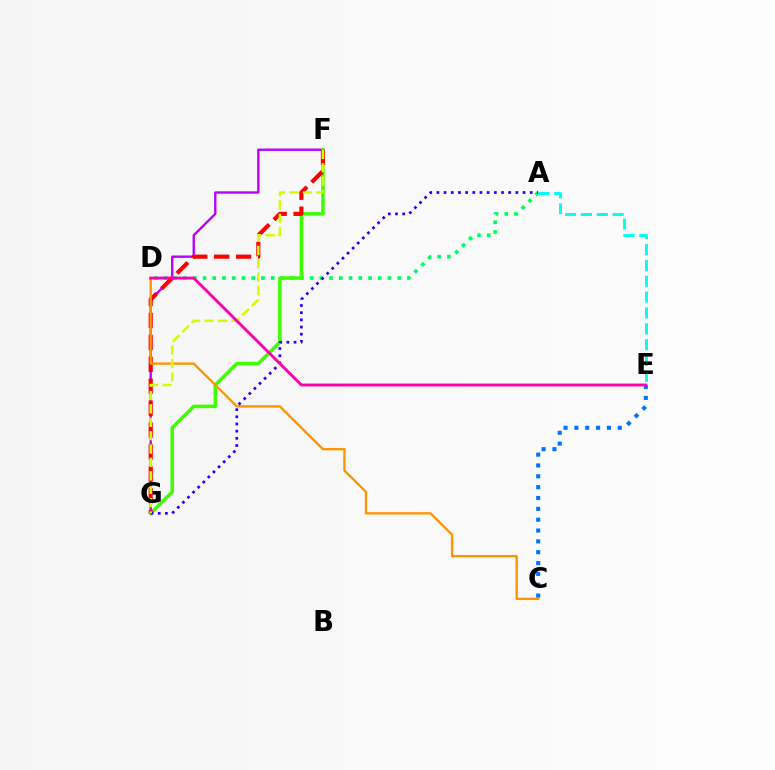{('A', 'D'): [{'color': '#00ff5c', 'line_style': 'dotted', 'thickness': 2.65}], ('F', 'G'): [{'color': '#b900ff', 'line_style': 'solid', 'thickness': 1.7}, {'color': '#3dff00', 'line_style': 'solid', 'thickness': 2.53}, {'color': '#ff0000', 'line_style': 'dashed', 'thickness': 2.98}, {'color': '#d1ff00', 'line_style': 'dashed', 'thickness': 1.82}], ('C', 'D'): [{'color': '#ff9400', 'line_style': 'solid', 'thickness': 1.68}], ('A', 'G'): [{'color': '#2500ff', 'line_style': 'dotted', 'thickness': 1.95}], ('A', 'E'): [{'color': '#00fff6', 'line_style': 'dashed', 'thickness': 2.15}], ('C', 'E'): [{'color': '#0074ff', 'line_style': 'dotted', 'thickness': 2.95}], ('D', 'E'): [{'color': '#ff00ac', 'line_style': 'solid', 'thickness': 2.07}]}